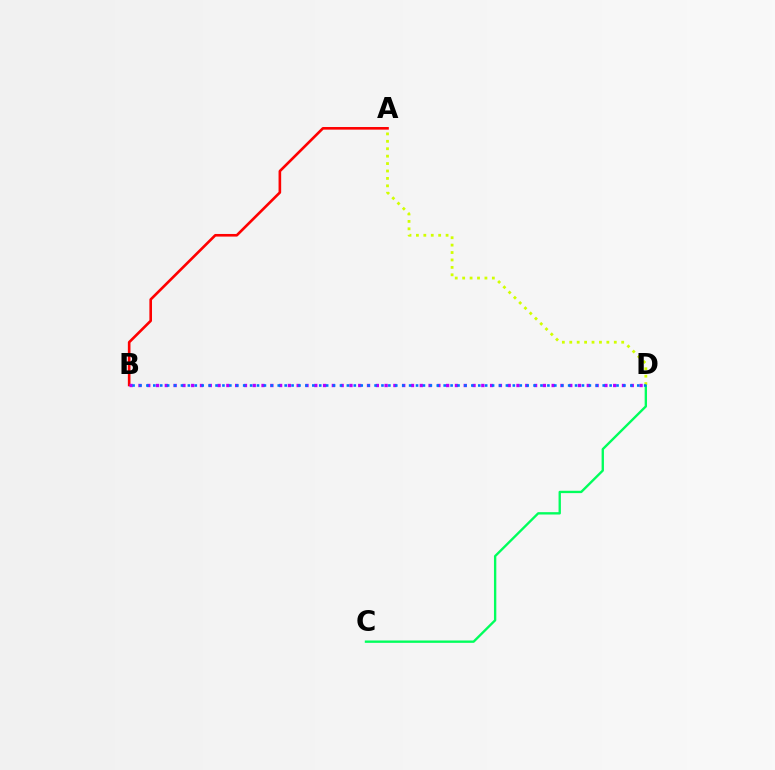{('A', 'B'): [{'color': '#ff0000', 'line_style': 'solid', 'thickness': 1.89}], ('B', 'D'): [{'color': '#b900ff', 'line_style': 'dotted', 'thickness': 2.39}, {'color': '#0074ff', 'line_style': 'dotted', 'thickness': 1.88}], ('C', 'D'): [{'color': '#00ff5c', 'line_style': 'solid', 'thickness': 1.69}], ('A', 'D'): [{'color': '#d1ff00', 'line_style': 'dotted', 'thickness': 2.02}]}